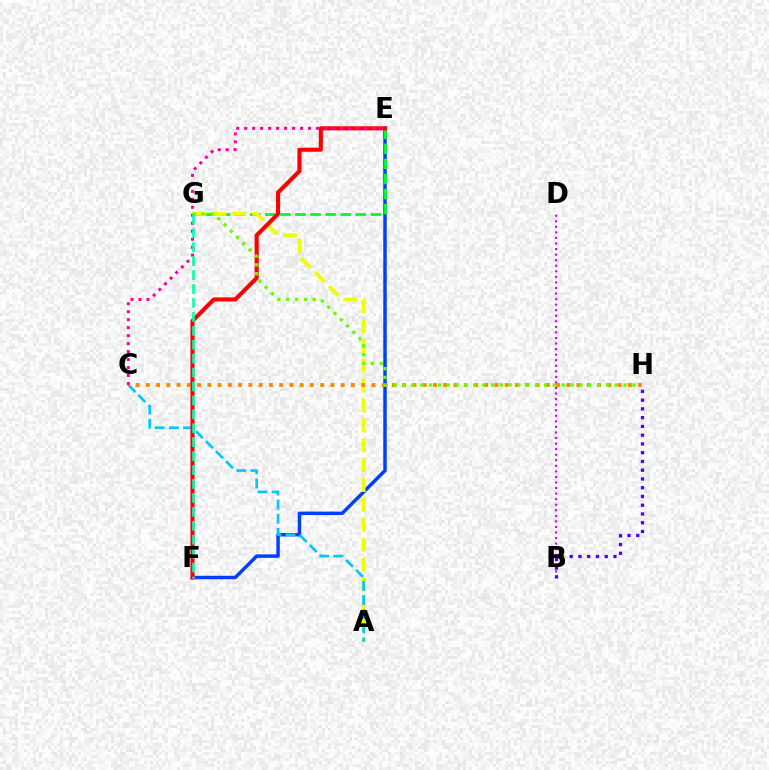{('E', 'F'): [{'color': '#003fff', 'line_style': 'solid', 'thickness': 2.49}, {'color': '#ff0000', 'line_style': 'solid', 'thickness': 2.94}], ('E', 'G'): [{'color': '#00ff27', 'line_style': 'dashed', 'thickness': 2.05}], ('A', 'G'): [{'color': '#eeff00', 'line_style': 'dashed', 'thickness': 2.7}], ('A', 'C'): [{'color': '#00c7ff', 'line_style': 'dashed', 'thickness': 1.93}], ('C', 'H'): [{'color': '#ff8800', 'line_style': 'dotted', 'thickness': 2.79}], ('B', 'D'): [{'color': '#d600ff', 'line_style': 'dotted', 'thickness': 1.51}], ('B', 'H'): [{'color': '#4f00ff', 'line_style': 'dotted', 'thickness': 2.38}], ('C', 'E'): [{'color': '#ff00a0', 'line_style': 'dotted', 'thickness': 2.17}], ('G', 'H'): [{'color': '#66ff00', 'line_style': 'dotted', 'thickness': 2.4}], ('F', 'G'): [{'color': '#00ffaf', 'line_style': 'dashed', 'thickness': 1.89}]}